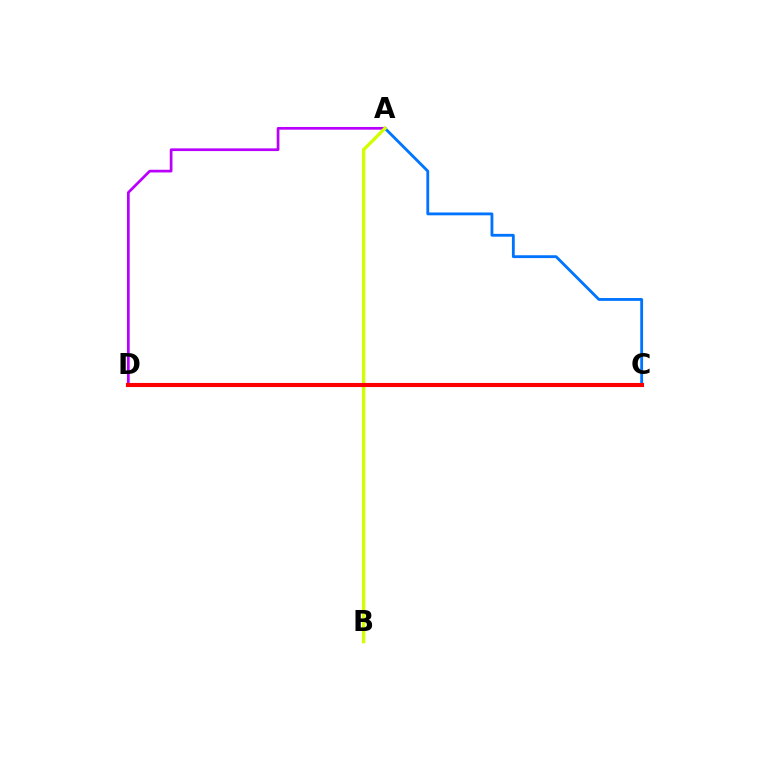{('A', 'D'): [{'color': '#b900ff', 'line_style': 'solid', 'thickness': 1.95}], ('A', 'C'): [{'color': '#0074ff', 'line_style': 'solid', 'thickness': 2.04}], ('C', 'D'): [{'color': '#00ff5c', 'line_style': 'dashed', 'thickness': 1.77}, {'color': '#ff0000', 'line_style': 'solid', 'thickness': 2.96}], ('A', 'B'): [{'color': '#d1ff00', 'line_style': 'solid', 'thickness': 2.39}]}